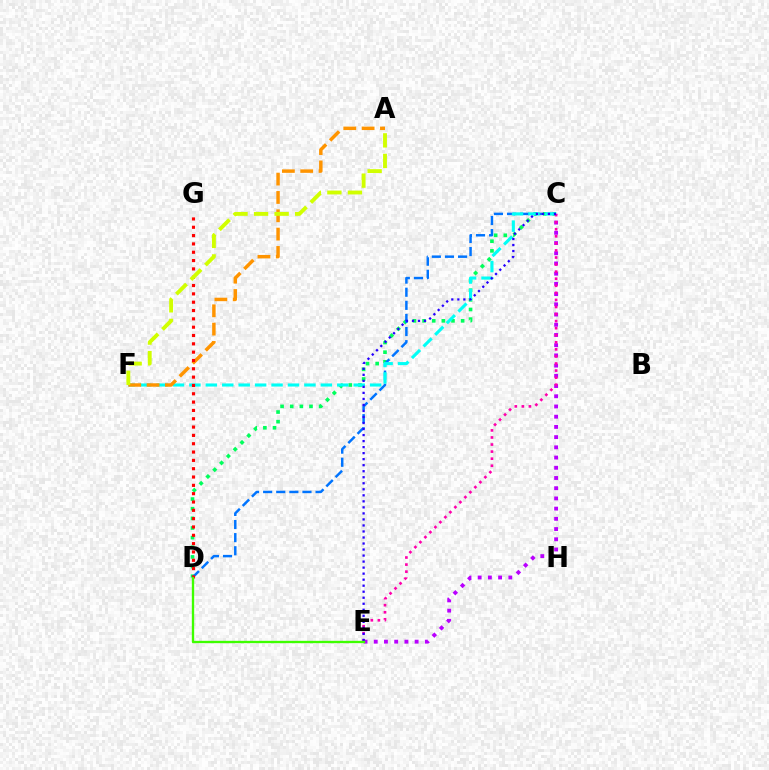{('C', 'D'): [{'color': '#00ff5c', 'line_style': 'dotted', 'thickness': 2.62}, {'color': '#0074ff', 'line_style': 'dashed', 'thickness': 1.78}], ('C', 'F'): [{'color': '#00fff6', 'line_style': 'dashed', 'thickness': 2.23}], ('C', 'E'): [{'color': '#b900ff', 'line_style': 'dotted', 'thickness': 2.78}, {'color': '#ff00ac', 'line_style': 'dotted', 'thickness': 1.92}, {'color': '#2500ff', 'line_style': 'dotted', 'thickness': 1.64}], ('A', 'F'): [{'color': '#ff9400', 'line_style': 'dashed', 'thickness': 2.49}, {'color': '#d1ff00', 'line_style': 'dashed', 'thickness': 2.79}], ('D', 'G'): [{'color': '#ff0000', 'line_style': 'dotted', 'thickness': 2.26}], ('D', 'E'): [{'color': '#3dff00', 'line_style': 'solid', 'thickness': 1.69}]}